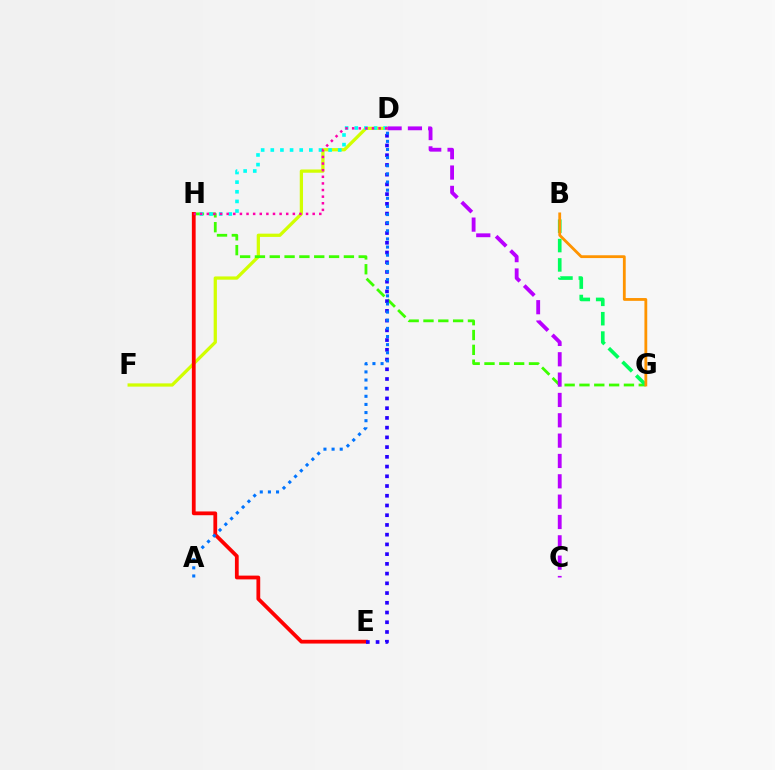{('D', 'F'): [{'color': '#d1ff00', 'line_style': 'solid', 'thickness': 2.34}], ('G', 'H'): [{'color': '#3dff00', 'line_style': 'dashed', 'thickness': 2.01}], ('E', 'H'): [{'color': '#ff0000', 'line_style': 'solid', 'thickness': 2.72}], ('B', 'G'): [{'color': '#00ff5c', 'line_style': 'dashed', 'thickness': 2.63}, {'color': '#ff9400', 'line_style': 'solid', 'thickness': 2.02}], ('D', 'H'): [{'color': '#00fff6', 'line_style': 'dotted', 'thickness': 2.62}, {'color': '#ff00ac', 'line_style': 'dotted', 'thickness': 1.8}], ('D', 'E'): [{'color': '#2500ff', 'line_style': 'dotted', 'thickness': 2.64}], ('A', 'D'): [{'color': '#0074ff', 'line_style': 'dotted', 'thickness': 2.21}], ('C', 'D'): [{'color': '#b900ff', 'line_style': 'dashed', 'thickness': 2.76}]}